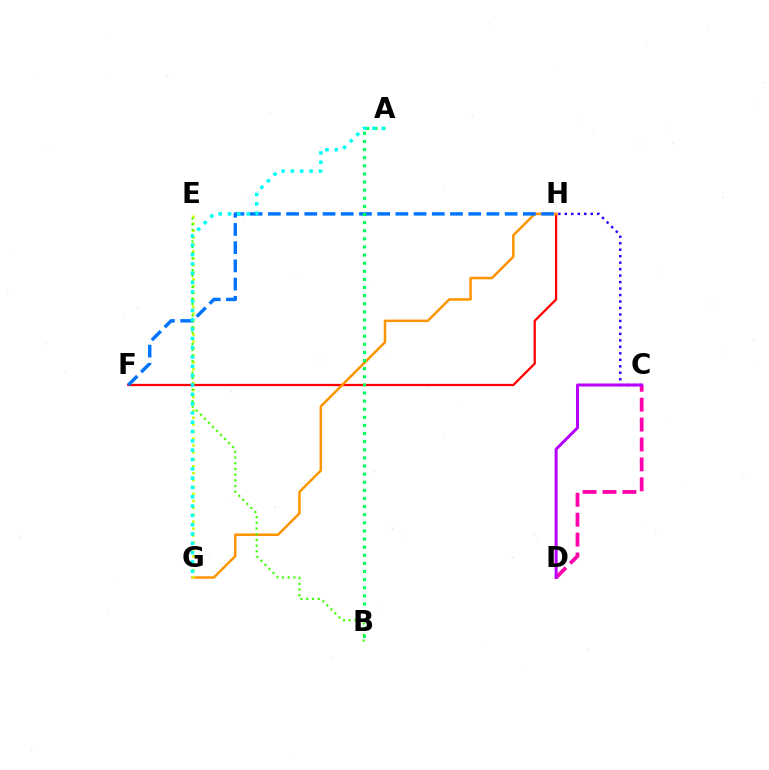{('F', 'H'): [{'color': '#ff0000', 'line_style': 'solid', 'thickness': 1.63}, {'color': '#0074ff', 'line_style': 'dashed', 'thickness': 2.47}], ('G', 'H'): [{'color': '#ff9400', 'line_style': 'solid', 'thickness': 1.81}], ('C', 'H'): [{'color': '#2500ff', 'line_style': 'dotted', 'thickness': 1.76}], ('E', 'G'): [{'color': '#d1ff00', 'line_style': 'dotted', 'thickness': 1.88}], ('B', 'E'): [{'color': '#3dff00', 'line_style': 'dotted', 'thickness': 1.55}], ('C', 'D'): [{'color': '#ff00ac', 'line_style': 'dashed', 'thickness': 2.7}, {'color': '#b900ff', 'line_style': 'solid', 'thickness': 2.17}], ('A', 'B'): [{'color': '#00ff5c', 'line_style': 'dotted', 'thickness': 2.2}], ('A', 'G'): [{'color': '#00fff6', 'line_style': 'dotted', 'thickness': 2.53}]}